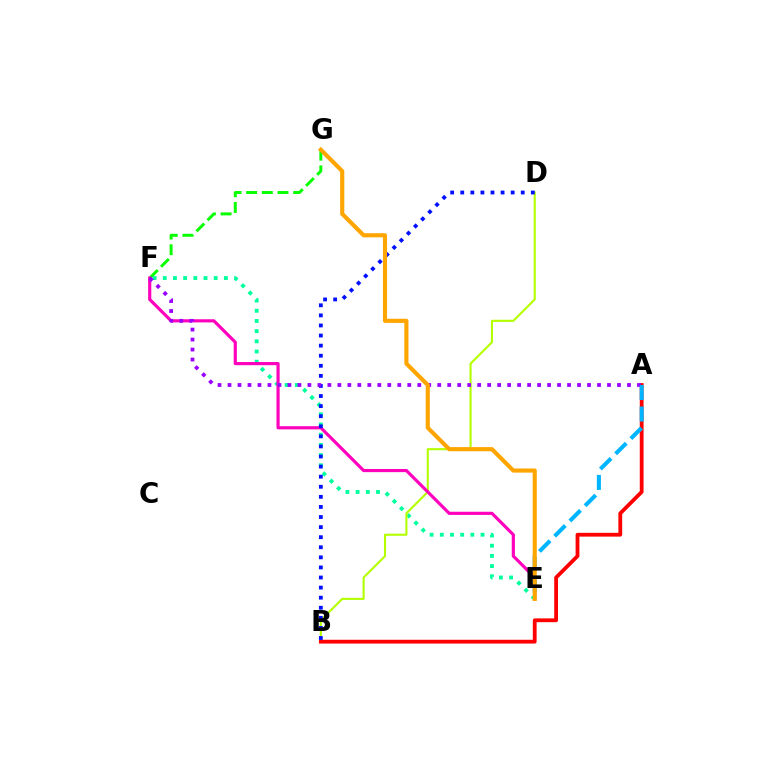{('F', 'G'): [{'color': '#08ff00', 'line_style': 'dashed', 'thickness': 2.13}], ('E', 'F'): [{'color': '#00ff9d', 'line_style': 'dotted', 'thickness': 2.77}, {'color': '#ff00bd', 'line_style': 'solid', 'thickness': 2.28}], ('B', 'D'): [{'color': '#b3ff00', 'line_style': 'solid', 'thickness': 1.52}, {'color': '#0010ff', 'line_style': 'dotted', 'thickness': 2.74}], ('A', 'B'): [{'color': '#ff0000', 'line_style': 'solid', 'thickness': 2.73}], ('A', 'F'): [{'color': '#9b00ff', 'line_style': 'dotted', 'thickness': 2.71}], ('A', 'E'): [{'color': '#00b5ff', 'line_style': 'dashed', 'thickness': 2.92}], ('E', 'G'): [{'color': '#ffa500', 'line_style': 'solid', 'thickness': 2.97}]}